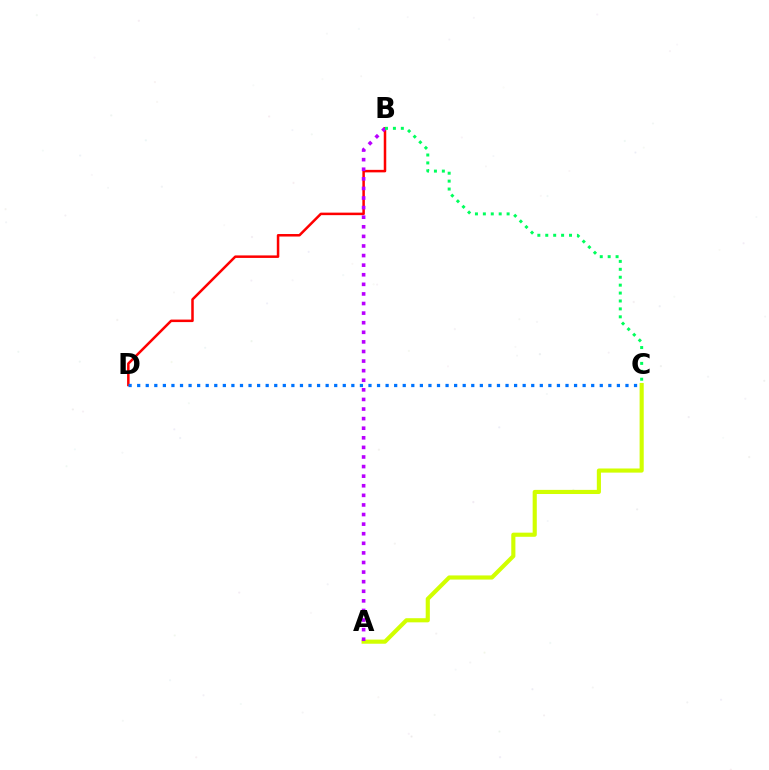{('A', 'C'): [{'color': '#d1ff00', 'line_style': 'solid', 'thickness': 2.97}], ('B', 'D'): [{'color': '#ff0000', 'line_style': 'solid', 'thickness': 1.81}], ('A', 'B'): [{'color': '#b900ff', 'line_style': 'dotted', 'thickness': 2.61}], ('C', 'D'): [{'color': '#0074ff', 'line_style': 'dotted', 'thickness': 2.33}], ('B', 'C'): [{'color': '#00ff5c', 'line_style': 'dotted', 'thickness': 2.15}]}